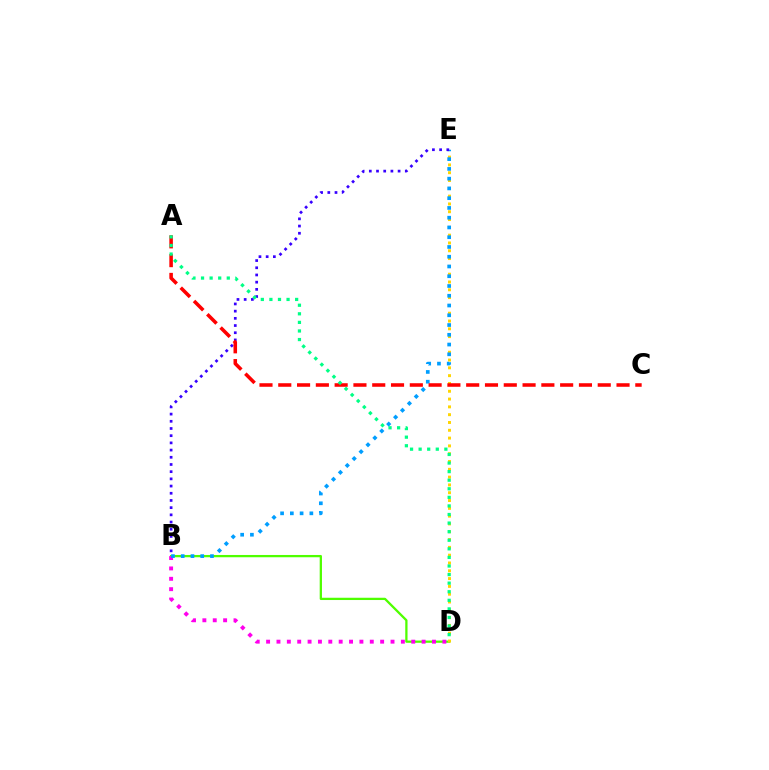{('B', 'D'): [{'color': '#4fff00', 'line_style': 'solid', 'thickness': 1.64}, {'color': '#ff00ed', 'line_style': 'dotted', 'thickness': 2.82}], ('D', 'E'): [{'color': '#ffd500', 'line_style': 'dotted', 'thickness': 2.12}], ('B', 'E'): [{'color': '#009eff', 'line_style': 'dotted', 'thickness': 2.65}, {'color': '#3700ff', 'line_style': 'dotted', 'thickness': 1.96}], ('A', 'C'): [{'color': '#ff0000', 'line_style': 'dashed', 'thickness': 2.55}], ('A', 'D'): [{'color': '#00ff86', 'line_style': 'dotted', 'thickness': 2.33}]}